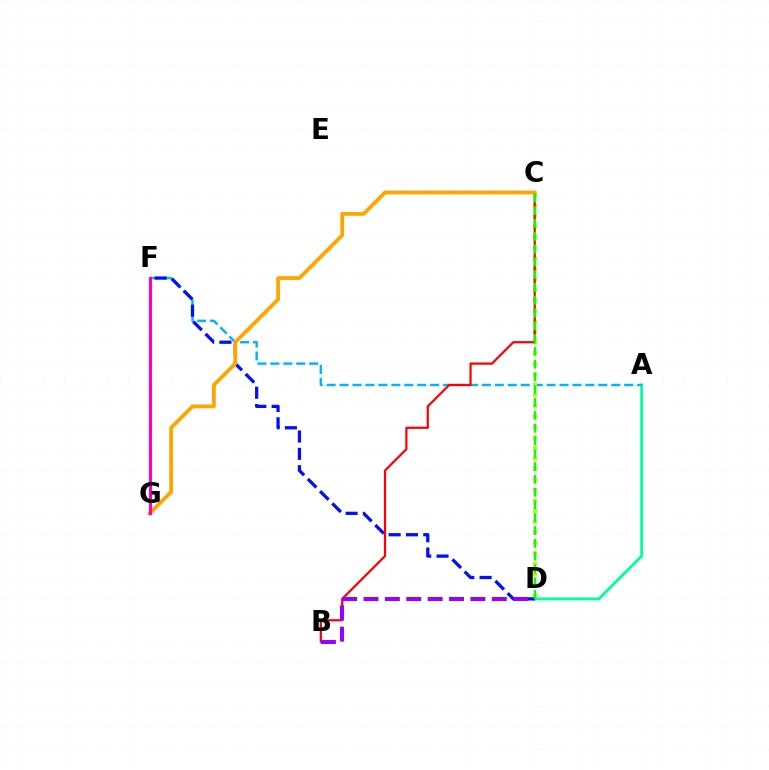{('A', 'D'): [{'color': '#00ff9d', 'line_style': 'solid', 'thickness': 2.06}], ('A', 'F'): [{'color': '#00b5ff', 'line_style': 'dashed', 'thickness': 1.76}], ('C', 'D'): [{'color': '#b3ff00', 'line_style': 'dotted', 'thickness': 2.86}, {'color': '#08ff00', 'line_style': 'dashed', 'thickness': 1.74}], ('D', 'F'): [{'color': '#0010ff', 'line_style': 'dashed', 'thickness': 2.35}], ('B', 'C'): [{'color': '#ff0000', 'line_style': 'solid', 'thickness': 1.6}], ('C', 'G'): [{'color': '#ffa500', 'line_style': 'solid', 'thickness': 2.73}], ('F', 'G'): [{'color': '#ff00bd', 'line_style': 'solid', 'thickness': 2.23}], ('B', 'D'): [{'color': '#9b00ff', 'line_style': 'dashed', 'thickness': 2.9}]}